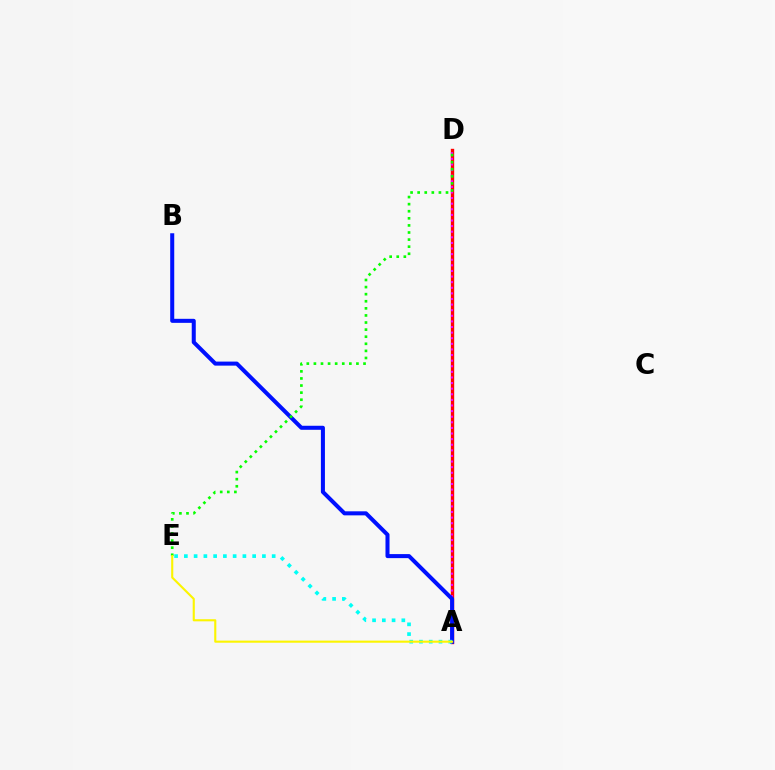{('A', 'D'): [{'color': '#ff0000', 'line_style': 'solid', 'thickness': 2.43}, {'color': '#ee00ff', 'line_style': 'dotted', 'thickness': 1.52}], ('A', 'B'): [{'color': '#0010ff', 'line_style': 'solid', 'thickness': 2.91}], ('D', 'E'): [{'color': '#08ff00', 'line_style': 'dotted', 'thickness': 1.93}], ('A', 'E'): [{'color': '#00fff6', 'line_style': 'dotted', 'thickness': 2.65}, {'color': '#fcf500', 'line_style': 'solid', 'thickness': 1.52}]}